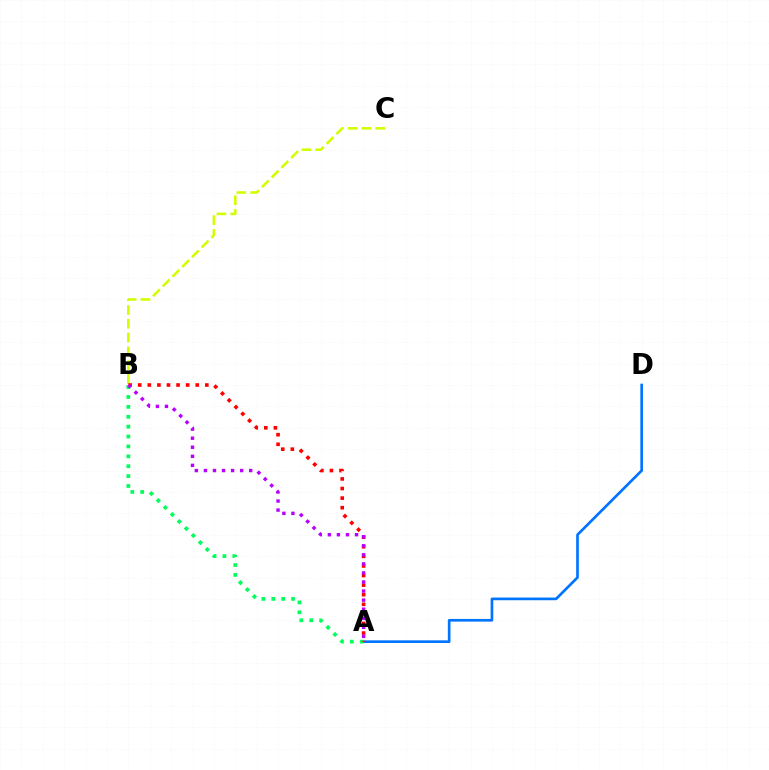{('A', 'D'): [{'color': '#0074ff', 'line_style': 'solid', 'thickness': 1.92}], ('B', 'C'): [{'color': '#d1ff00', 'line_style': 'dashed', 'thickness': 1.87}], ('A', 'B'): [{'color': '#00ff5c', 'line_style': 'dotted', 'thickness': 2.69}, {'color': '#ff0000', 'line_style': 'dotted', 'thickness': 2.6}, {'color': '#b900ff', 'line_style': 'dotted', 'thickness': 2.46}]}